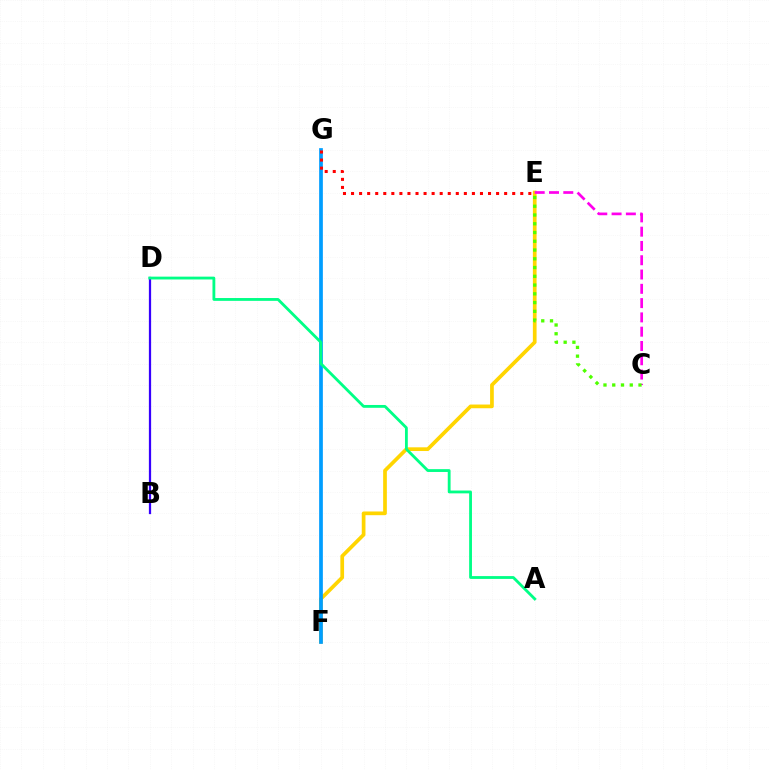{('E', 'F'): [{'color': '#ffd500', 'line_style': 'solid', 'thickness': 2.67}], ('B', 'D'): [{'color': '#3700ff', 'line_style': 'solid', 'thickness': 1.61}], ('F', 'G'): [{'color': '#009eff', 'line_style': 'solid', 'thickness': 2.67}], ('C', 'E'): [{'color': '#ff00ed', 'line_style': 'dashed', 'thickness': 1.94}, {'color': '#4fff00', 'line_style': 'dotted', 'thickness': 2.38}], ('E', 'G'): [{'color': '#ff0000', 'line_style': 'dotted', 'thickness': 2.19}], ('A', 'D'): [{'color': '#00ff86', 'line_style': 'solid', 'thickness': 2.03}]}